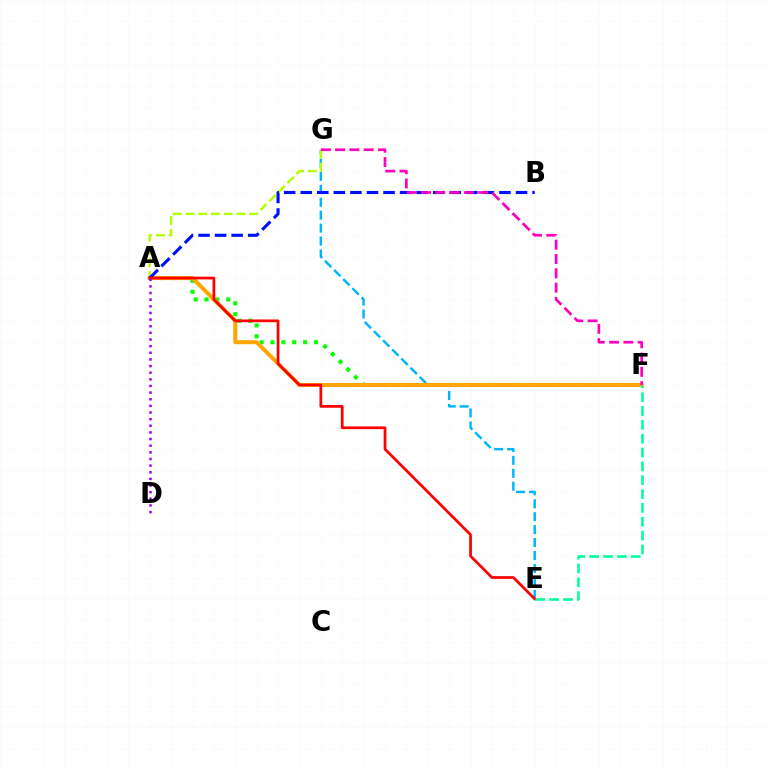{('E', 'G'): [{'color': '#00b5ff', 'line_style': 'dashed', 'thickness': 1.76}], ('A', 'F'): [{'color': '#08ff00', 'line_style': 'dotted', 'thickness': 2.95}, {'color': '#ffa500', 'line_style': 'solid', 'thickness': 2.87}], ('A', 'G'): [{'color': '#b3ff00', 'line_style': 'dashed', 'thickness': 1.73}], ('A', 'B'): [{'color': '#0010ff', 'line_style': 'dashed', 'thickness': 2.25}], ('F', 'G'): [{'color': '#ff00bd', 'line_style': 'dashed', 'thickness': 1.94}], ('A', 'E'): [{'color': '#ff0000', 'line_style': 'solid', 'thickness': 1.97}], ('E', 'F'): [{'color': '#00ff9d', 'line_style': 'dashed', 'thickness': 1.88}], ('A', 'D'): [{'color': '#9b00ff', 'line_style': 'dotted', 'thickness': 1.8}]}